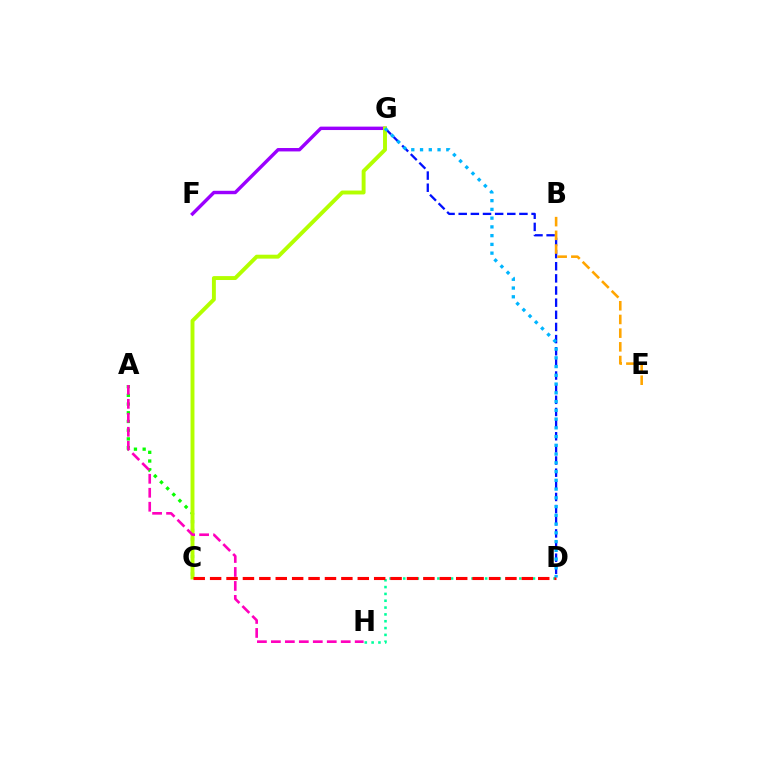{('D', 'G'): [{'color': '#0010ff', 'line_style': 'dashed', 'thickness': 1.65}, {'color': '#00b5ff', 'line_style': 'dotted', 'thickness': 2.38}], ('F', 'G'): [{'color': '#9b00ff', 'line_style': 'solid', 'thickness': 2.46}], ('A', 'C'): [{'color': '#08ff00', 'line_style': 'dotted', 'thickness': 2.37}], ('D', 'H'): [{'color': '#00ff9d', 'line_style': 'dotted', 'thickness': 1.86}], ('C', 'G'): [{'color': '#b3ff00', 'line_style': 'solid', 'thickness': 2.82}], ('B', 'E'): [{'color': '#ffa500', 'line_style': 'dashed', 'thickness': 1.86}], ('C', 'D'): [{'color': '#ff0000', 'line_style': 'dashed', 'thickness': 2.23}], ('A', 'H'): [{'color': '#ff00bd', 'line_style': 'dashed', 'thickness': 1.9}]}